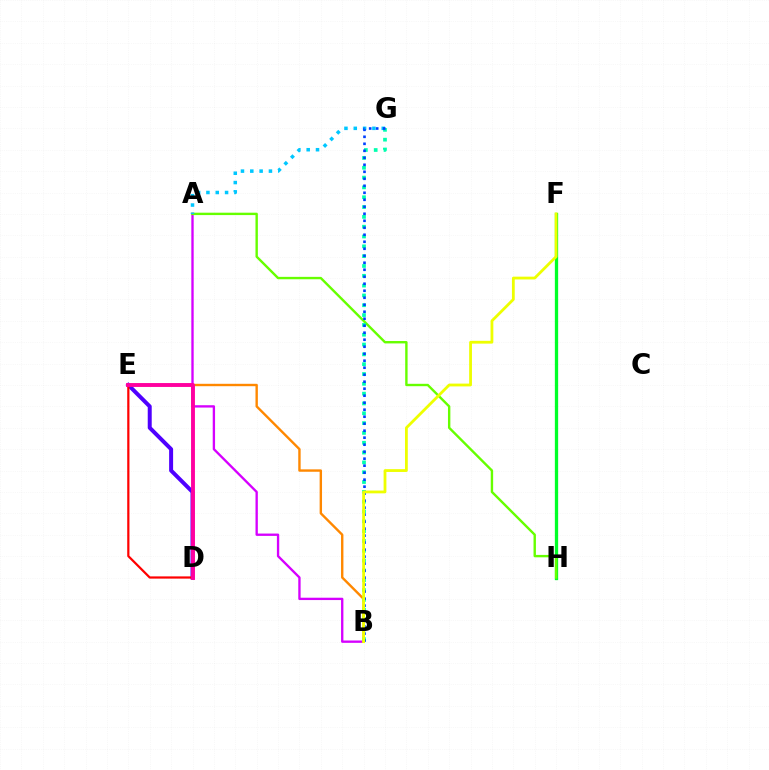{('A', 'B'): [{'color': '#d600ff', 'line_style': 'solid', 'thickness': 1.68}], ('B', 'E'): [{'color': '#ff8800', 'line_style': 'solid', 'thickness': 1.72}], ('F', 'H'): [{'color': '#00ff27', 'line_style': 'solid', 'thickness': 2.37}], ('A', 'H'): [{'color': '#66ff00', 'line_style': 'solid', 'thickness': 1.72}], ('D', 'E'): [{'color': '#4f00ff', 'line_style': 'solid', 'thickness': 2.87}, {'color': '#ff0000', 'line_style': 'solid', 'thickness': 1.6}, {'color': '#ff00a0', 'line_style': 'solid', 'thickness': 2.79}], ('B', 'G'): [{'color': '#00ffaf', 'line_style': 'dotted', 'thickness': 2.67}, {'color': '#003fff', 'line_style': 'dotted', 'thickness': 1.9}], ('A', 'G'): [{'color': '#00c7ff', 'line_style': 'dotted', 'thickness': 2.53}], ('B', 'F'): [{'color': '#eeff00', 'line_style': 'solid', 'thickness': 2.02}]}